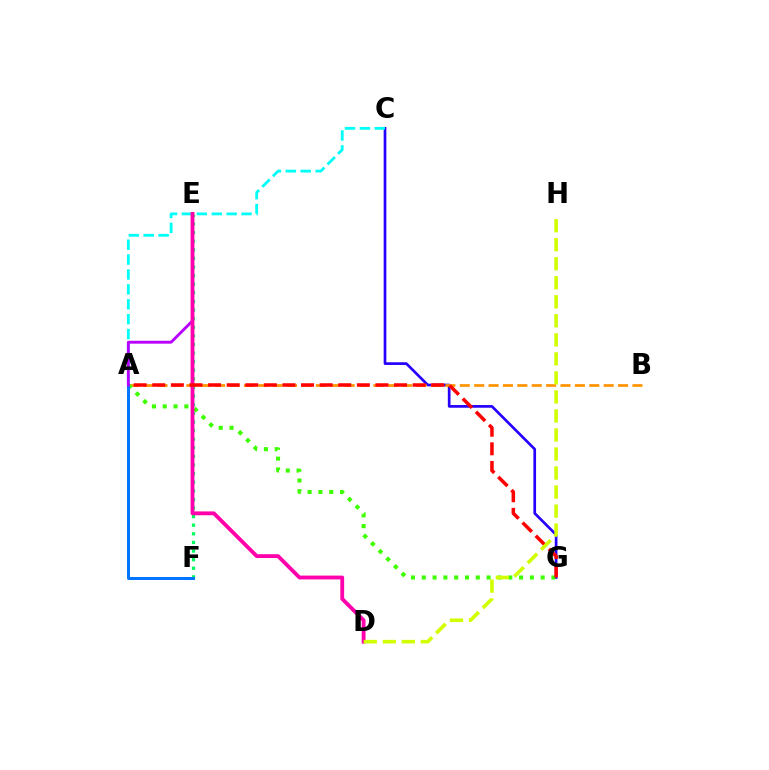{('C', 'G'): [{'color': '#2500ff', 'line_style': 'solid', 'thickness': 1.93}], ('E', 'F'): [{'color': '#00ff5c', 'line_style': 'dotted', 'thickness': 2.34}], ('A', 'B'): [{'color': '#ff9400', 'line_style': 'dashed', 'thickness': 1.96}], ('A', 'G'): [{'color': '#3dff00', 'line_style': 'dotted', 'thickness': 2.94}, {'color': '#ff0000', 'line_style': 'dashed', 'thickness': 2.53}], ('A', 'C'): [{'color': '#00fff6', 'line_style': 'dashed', 'thickness': 2.02}], ('A', 'F'): [{'color': '#0074ff', 'line_style': 'solid', 'thickness': 2.13}], ('A', 'E'): [{'color': '#b900ff', 'line_style': 'solid', 'thickness': 2.08}], ('D', 'E'): [{'color': '#ff00ac', 'line_style': 'solid', 'thickness': 2.76}], ('D', 'H'): [{'color': '#d1ff00', 'line_style': 'dashed', 'thickness': 2.58}]}